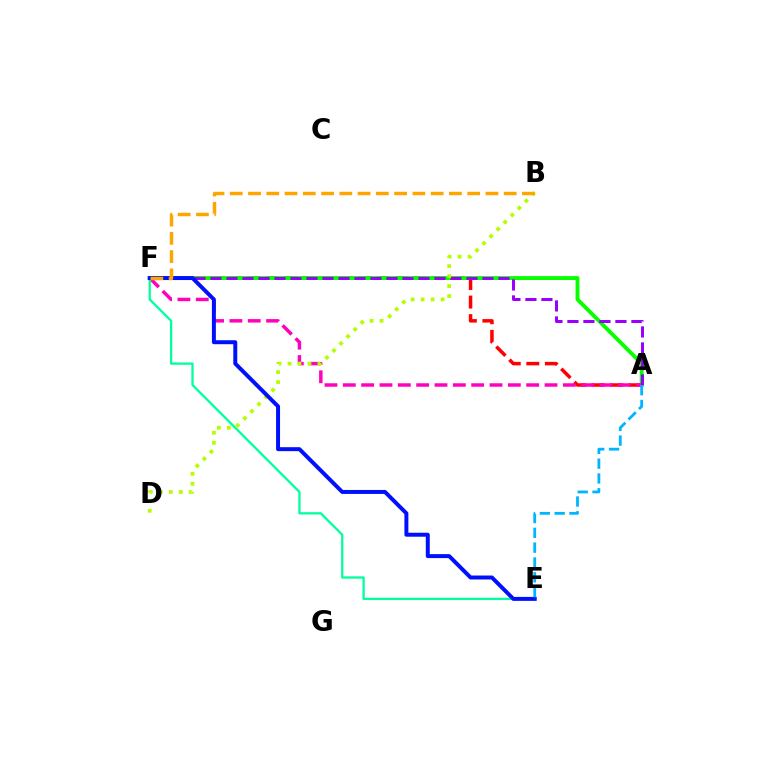{('A', 'F'): [{'color': '#ff0000', 'line_style': 'dashed', 'thickness': 2.52}, {'color': '#08ff00', 'line_style': 'solid', 'thickness': 2.8}, {'color': '#ff00bd', 'line_style': 'dashed', 'thickness': 2.49}, {'color': '#9b00ff', 'line_style': 'dashed', 'thickness': 2.17}], ('E', 'F'): [{'color': '#00ff9d', 'line_style': 'solid', 'thickness': 1.65}, {'color': '#0010ff', 'line_style': 'solid', 'thickness': 2.86}], ('B', 'D'): [{'color': '#b3ff00', 'line_style': 'dotted', 'thickness': 2.71}], ('B', 'F'): [{'color': '#ffa500', 'line_style': 'dashed', 'thickness': 2.48}], ('A', 'E'): [{'color': '#00b5ff', 'line_style': 'dashed', 'thickness': 2.01}]}